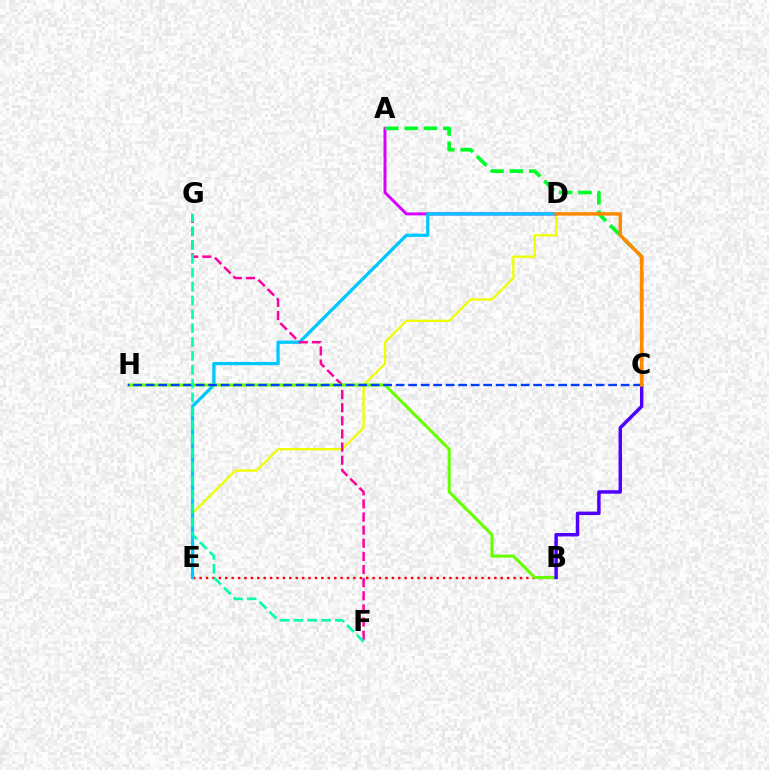{('B', 'E'): [{'color': '#ff0000', 'line_style': 'dotted', 'thickness': 1.74}], ('D', 'E'): [{'color': '#eeff00', 'line_style': 'solid', 'thickness': 1.67}, {'color': '#00c7ff', 'line_style': 'solid', 'thickness': 2.35}], ('A', 'D'): [{'color': '#d600ff', 'line_style': 'solid', 'thickness': 2.14}], ('F', 'G'): [{'color': '#ff00a0', 'line_style': 'dashed', 'thickness': 1.78}, {'color': '#00ffaf', 'line_style': 'dashed', 'thickness': 1.88}], ('B', 'H'): [{'color': '#66ff00', 'line_style': 'solid', 'thickness': 2.19}], ('A', 'C'): [{'color': '#00ff27', 'line_style': 'dashed', 'thickness': 2.63}], ('C', 'H'): [{'color': '#003fff', 'line_style': 'dashed', 'thickness': 1.7}], ('B', 'C'): [{'color': '#4f00ff', 'line_style': 'solid', 'thickness': 2.5}], ('C', 'D'): [{'color': '#ff8800', 'line_style': 'solid', 'thickness': 2.49}]}